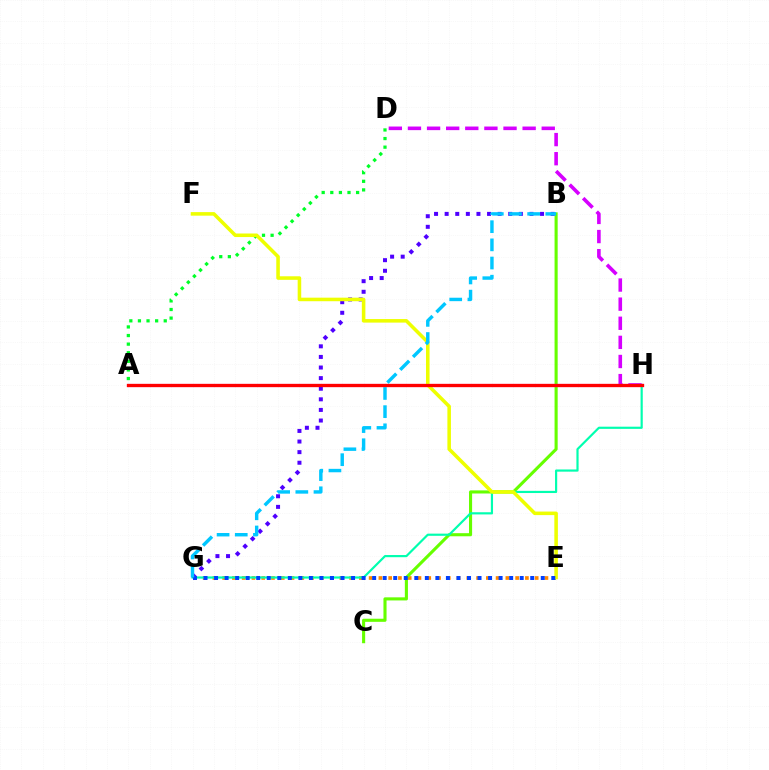{('E', 'G'): [{'color': '#ff8800', 'line_style': 'dotted', 'thickness': 2.65}, {'color': '#003fff', 'line_style': 'dotted', 'thickness': 2.86}], ('A', 'D'): [{'color': '#00ff27', 'line_style': 'dotted', 'thickness': 2.34}], ('B', 'C'): [{'color': '#66ff00', 'line_style': 'solid', 'thickness': 2.23}], ('A', 'H'): [{'color': '#ff00a0', 'line_style': 'solid', 'thickness': 2.26}, {'color': '#ff0000', 'line_style': 'solid', 'thickness': 2.33}], ('G', 'H'): [{'color': '#00ffaf', 'line_style': 'solid', 'thickness': 1.57}], ('B', 'G'): [{'color': '#4f00ff', 'line_style': 'dotted', 'thickness': 2.88}, {'color': '#00c7ff', 'line_style': 'dashed', 'thickness': 2.47}], ('E', 'F'): [{'color': '#eeff00', 'line_style': 'solid', 'thickness': 2.56}], ('D', 'H'): [{'color': '#d600ff', 'line_style': 'dashed', 'thickness': 2.6}]}